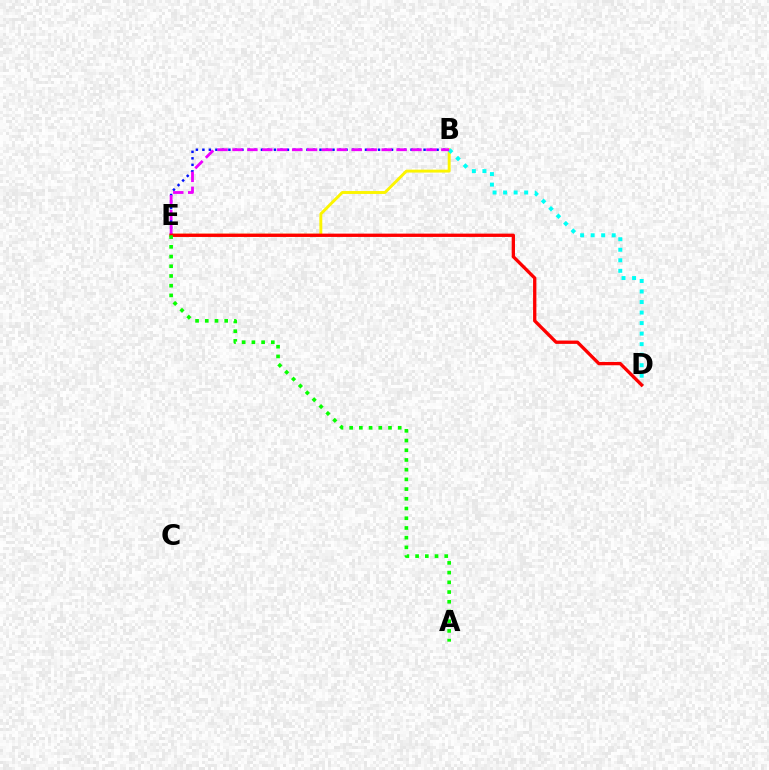{('B', 'E'): [{'color': '#fcf500', 'line_style': 'solid', 'thickness': 2.1}, {'color': '#0010ff', 'line_style': 'dotted', 'thickness': 1.77}, {'color': '#ee00ff', 'line_style': 'dashed', 'thickness': 2.03}], ('B', 'D'): [{'color': '#00fff6', 'line_style': 'dotted', 'thickness': 2.86}], ('D', 'E'): [{'color': '#ff0000', 'line_style': 'solid', 'thickness': 2.38}], ('A', 'E'): [{'color': '#08ff00', 'line_style': 'dotted', 'thickness': 2.64}]}